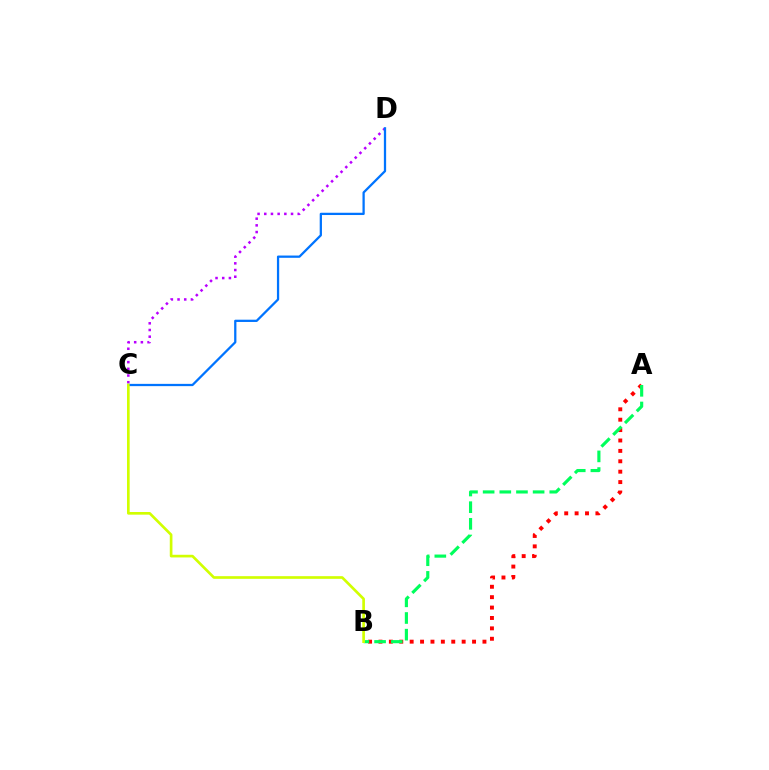{('C', 'D'): [{'color': '#b900ff', 'line_style': 'dotted', 'thickness': 1.82}, {'color': '#0074ff', 'line_style': 'solid', 'thickness': 1.63}], ('A', 'B'): [{'color': '#ff0000', 'line_style': 'dotted', 'thickness': 2.83}, {'color': '#00ff5c', 'line_style': 'dashed', 'thickness': 2.26}], ('B', 'C'): [{'color': '#d1ff00', 'line_style': 'solid', 'thickness': 1.92}]}